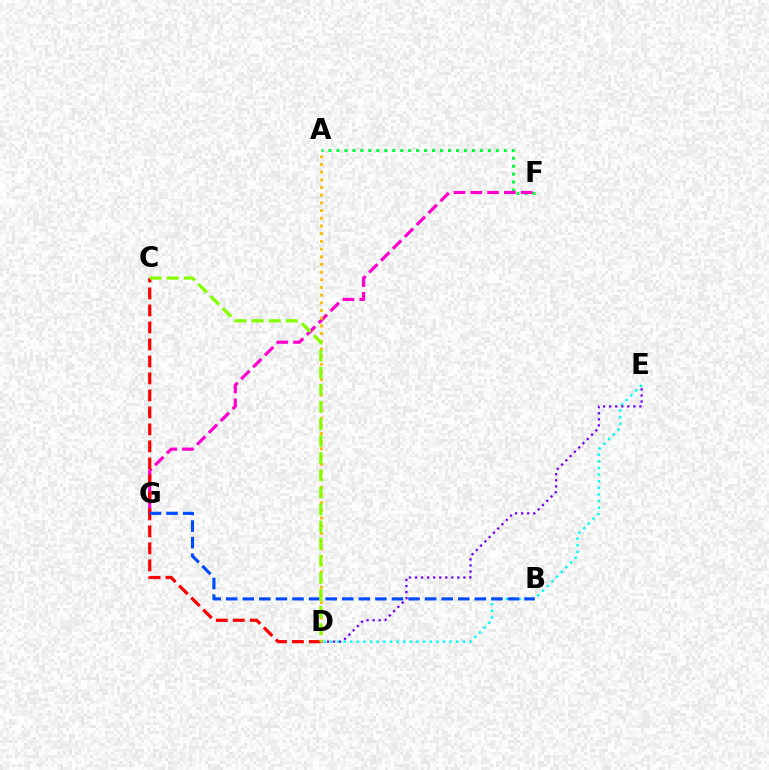{('D', 'E'): [{'color': '#00fff6', 'line_style': 'dotted', 'thickness': 1.8}, {'color': '#7200ff', 'line_style': 'dotted', 'thickness': 1.64}], ('A', 'F'): [{'color': '#00ff39', 'line_style': 'dotted', 'thickness': 2.17}], ('F', 'G'): [{'color': '#ff00cf', 'line_style': 'dashed', 'thickness': 2.28}], ('C', 'D'): [{'color': '#ff0000', 'line_style': 'dashed', 'thickness': 2.31}, {'color': '#84ff00', 'line_style': 'dashed', 'thickness': 2.32}], ('B', 'G'): [{'color': '#004bff', 'line_style': 'dashed', 'thickness': 2.25}], ('A', 'D'): [{'color': '#ffbd00', 'line_style': 'dotted', 'thickness': 2.09}]}